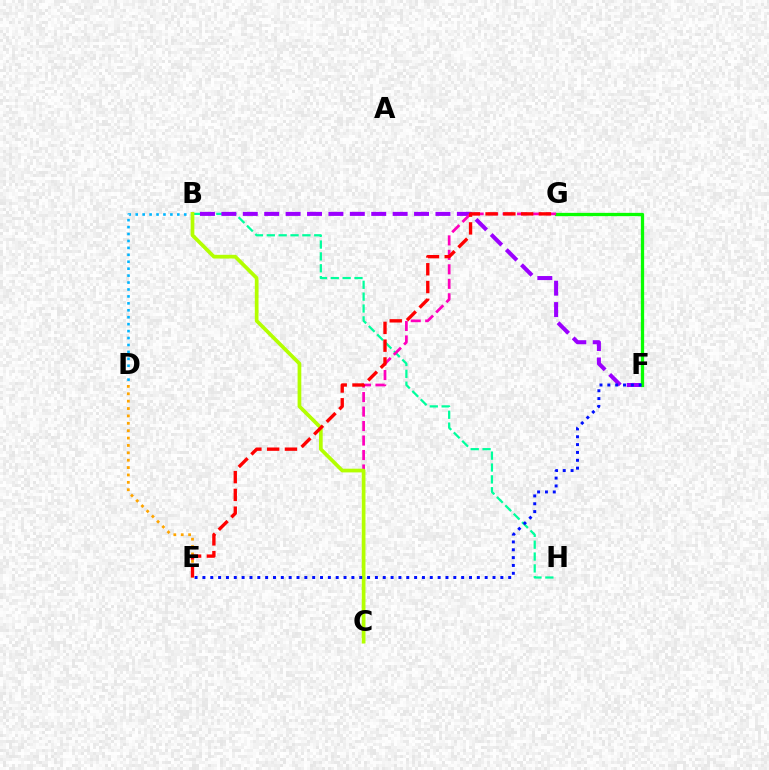{('B', 'H'): [{'color': '#00ff9d', 'line_style': 'dashed', 'thickness': 1.61}], ('B', 'F'): [{'color': '#9b00ff', 'line_style': 'dashed', 'thickness': 2.91}], ('F', 'G'): [{'color': '#08ff00', 'line_style': 'solid', 'thickness': 2.36}], ('C', 'G'): [{'color': '#ff00bd', 'line_style': 'dashed', 'thickness': 1.97}], ('B', 'D'): [{'color': '#00b5ff', 'line_style': 'dotted', 'thickness': 1.88}], ('D', 'E'): [{'color': '#ffa500', 'line_style': 'dotted', 'thickness': 2.01}], ('B', 'C'): [{'color': '#b3ff00', 'line_style': 'solid', 'thickness': 2.67}], ('E', 'F'): [{'color': '#0010ff', 'line_style': 'dotted', 'thickness': 2.13}], ('E', 'G'): [{'color': '#ff0000', 'line_style': 'dashed', 'thickness': 2.41}]}